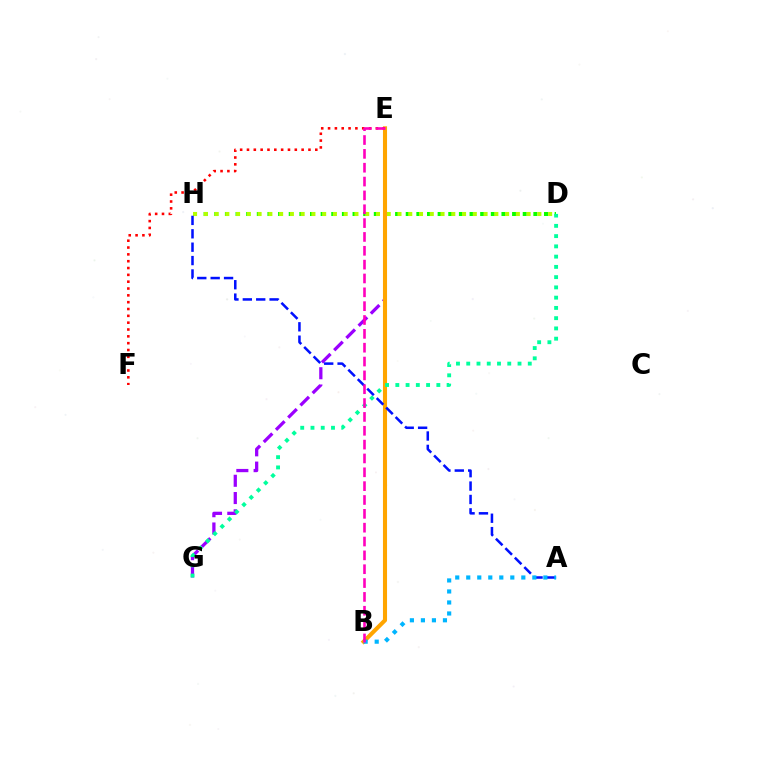{('E', 'G'): [{'color': '#9b00ff', 'line_style': 'dashed', 'thickness': 2.35}], ('D', 'H'): [{'color': '#08ff00', 'line_style': 'dotted', 'thickness': 2.89}, {'color': '#b3ff00', 'line_style': 'dotted', 'thickness': 2.92}], ('B', 'E'): [{'color': '#ffa500', 'line_style': 'solid', 'thickness': 2.94}, {'color': '#ff00bd', 'line_style': 'dashed', 'thickness': 1.88}], ('E', 'F'): [{'color': '#ff0000', 'line_style': 'dotted', 'thickness': 1.86}], ('D', 'G'): [{'color': '#00ff9d', 'line_style': 'dotted', 'thickness': 2.79}], ('A', 'H'): [{'color': '#0010ff', 'line_style': 'dashed', 'thickness': 1.82}], ('A', 'B'): [{'color': '#00b5ff', 'line_style': 'dotted', 'thickness': 2.99}]}